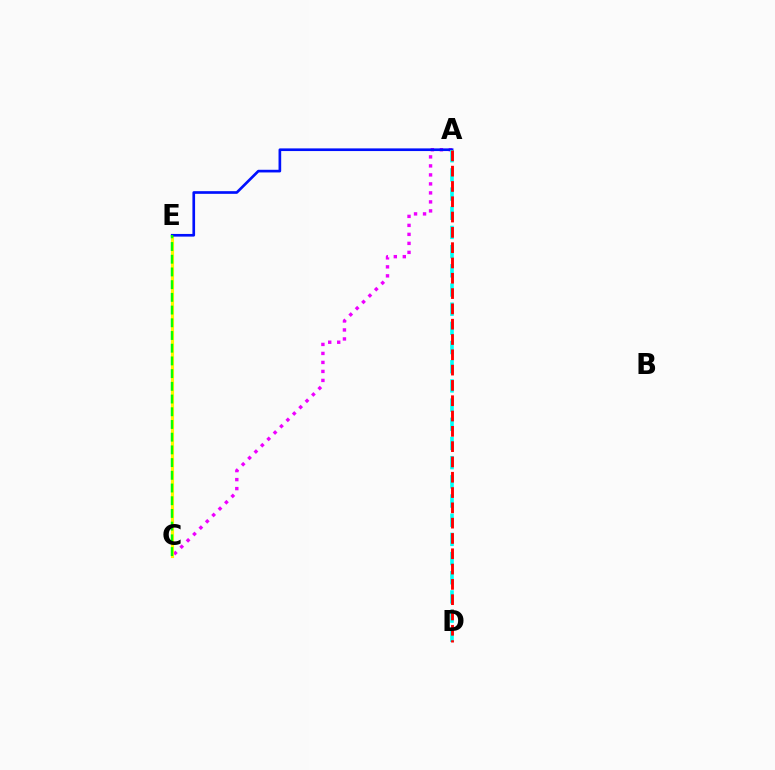{('A', 'C'): [{'color': '#ee00ff', 'line_style': 'dotted', 'thickness': 2.45}], ('C', 'E'): [{'color': '#fcf500', 'line_style': 'solid', 'thickness': 2.27}, {'color': '#08ff00', 'line_style': 'dashed', 'thickness': 1.73}], ('A', 'E'): [{'color': '#0010ff', 'line_style': 'solid', 'thickness': 1.92}], ('A', 'D'): [{'color': '#00fff6', 'line_style': 'dashed', 'thickness': 2.61}, {'color': '#ff0000', 'line_style': 'dashed', 'thickness': 2.08}]}